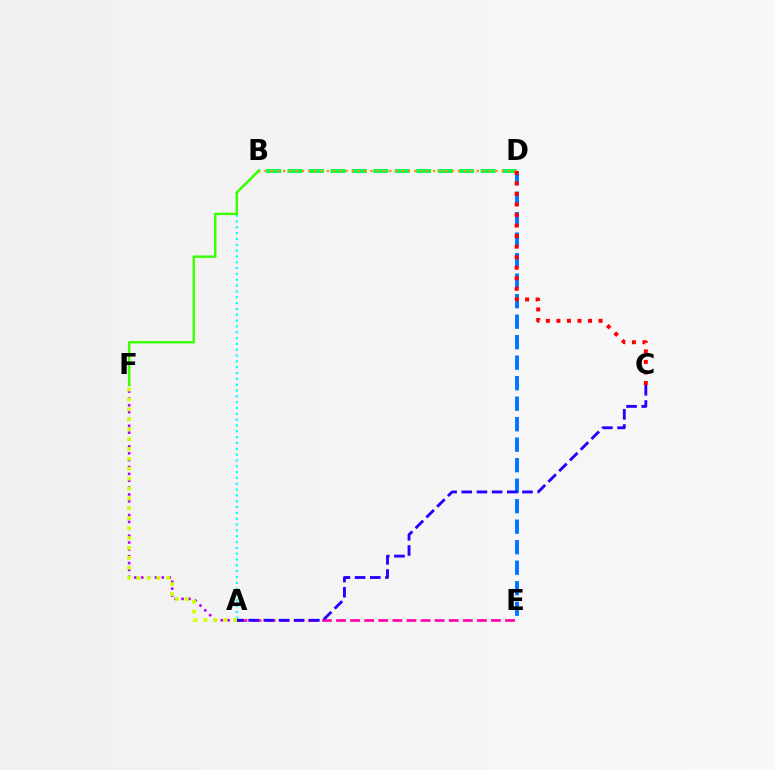{('A', 'F'): [{'color': '#b900ff', 'line_style': 'dotted', 'thickness': 1.86}, {'color': '#d1ff00', 'line_style': 'dotted', 'thickness': 2.69}], ('D', 'E'): [{'color': '#0074ff', 'line_style': 'dashed', 'thickness': 2.79}], ('A', 'B'): [{'color': '#00fff6', 'line_style': 'dotted', 'thickness': 1.58}], ('A', 'E'): [{'color': '#ff00ac', 'line_style': 'dashed', 'thickness': 1.91}], ('B', 'D'): [{'color': '#00ff5c', 'line_style': 'dashed', 'thickness': 2.91}, {'color': '#ff9400', 'line_style': 'dotted', 'thickness': 1.7}], ('A', 'C'): [{'color': '#2500ff', 'line_style': 'dashed', 'thickness': 2.06}], ('C', 'D'): [{'color': '#ff0000', 'line_style': 'dotted', 'thickness': 2.86}], ('B', 'F'): [{'color': '#3dff00', 'line_style': 'solid', 'thickness': 1.77}]}